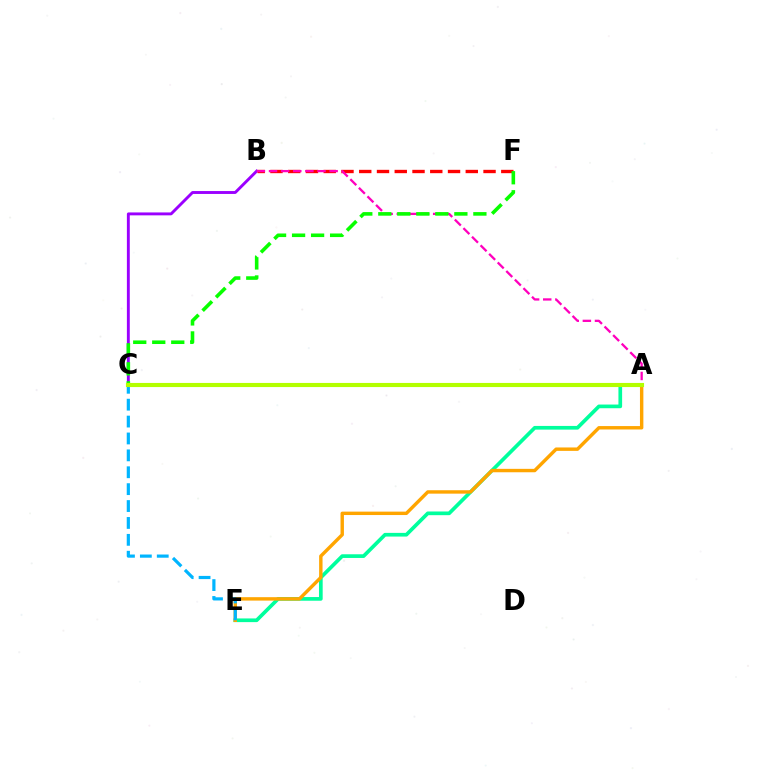{('B', 'C'): [{'color': '#9b00ff', 'line_style': 'solid', 'thickness': 2.09}], ('A', 'E'): [{'color': '#00ff9d', 'line_style': 'solid', 'thickness': 2.65}, {'color': '#ffa500', 'line_style': 'solid', 'thickness': 2.46}], ('B', 'F'): [{'color': '#ff0000', 'line_style': 'dashed', 'thickness': 2.41}], ('A', 'B'): [{'color': '#ff00bd', 'line_style': 'dashed', 'thickness': 1.65}], ('C', 'F'): [{'color': '#08ff00', 'line_style': 'dashed', 'thickness': 2.58}], ('A', 'C'): [{'color': '#0010ff', 'line_style': 'solid', 'thickness': 2.02}, {'color': '#b3ff00', 'line_style': 'solid', 'thickness': 2.97}], ('C', 'E'): [{'color': '#00b5ff', 'line_style': 'dashed', 'thickness': 2.3}]}